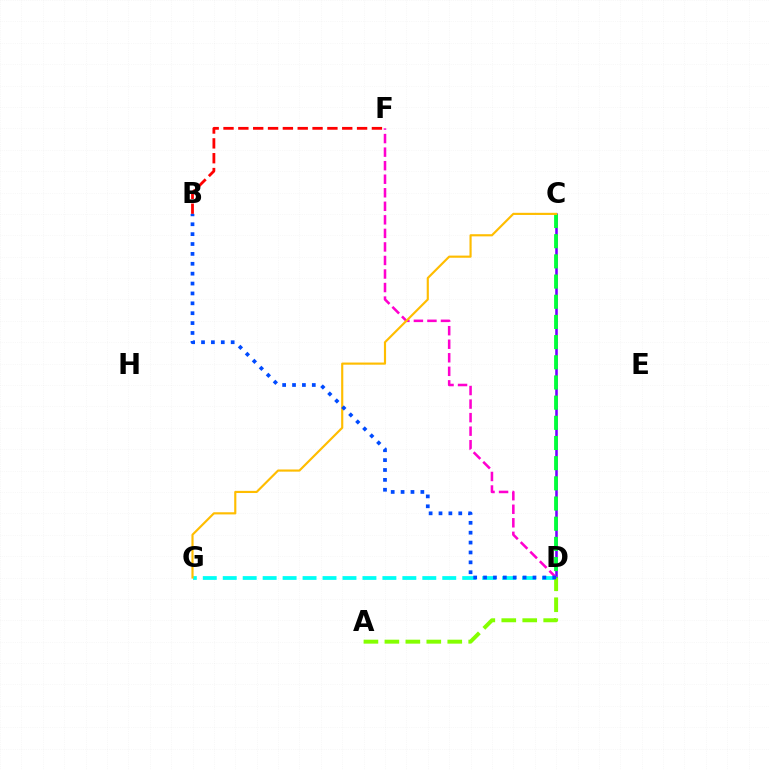{('D', 'G'): [{'color': '#00fff6', 'line_style': 'dashed', 'thickness': 2.71}], ('C', 'D'): [{'color': '#7200ff', 'line_style': 'solid', 'thickness': 1.85}, {'color': '#00ff39', 'line_style': 'dashed', 'thickness': 2.74}], ('D', 'F'): [{'color': '#ff00cf', 'line_style': 'dashed', 'thickness': 1.84}], ('B', 'F'): [{'color': '#ff0000', 'line_style': 'dashed', 'thickness': 2.02}], ('A', 'D'): [{'color': '#84ff00', 'line_style': 'dashed', 'thickness': 2.85}], ('C', 'G'): [{'color': '#ffbd00', 'line_style': 'solid', 'thickness': 1.55}], ('B', 'D'): [{'color': '#004bff', 'line_style': 'dotted', 'thickness': 2.69}]}